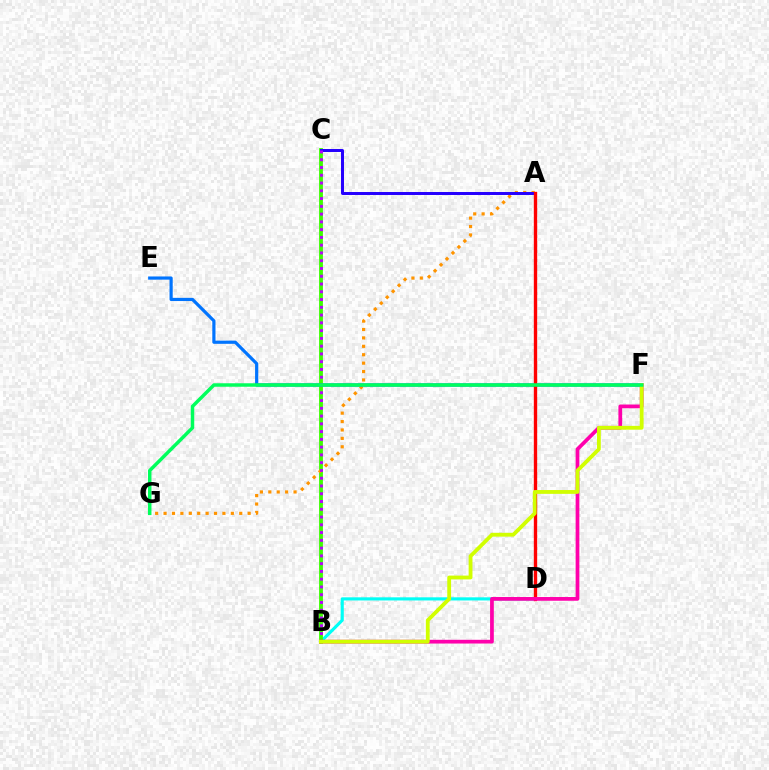{('B', 'D'): [{'color': '#00fff6', 'line_style': 'solid', 'thickness': 2.25}], ('B', 'C'): [{'color': '#3dff00', 'line_style': 'solid', 'thickness': 2.75}, {'color': '#b900ff', 'line_style': 'dotted', 'thickness': 2.11}], ('A', 'G'): [{'color': '#ff9400', 'line_style': 'dotted', 'thickness': 2.28}], ('E', 'F'): [{'color': '#0074ff', 'line_style': 'solid', 'thickness': 2.29}], ('A', 'C'): [{'color': '#2500ff', 'line_style': 'solid', 'thickness': 2.15}], ('A', 'D'): [{'color': '#ff0000', 'line_style': 'solid', 'thickness': 2.42}], ('B', 'F'): [{'color': '#ff00ac', 'line_style': 'solid', 'thickness': 2.69}, {'color': '#d1ff00', 'line_style': 'solid', 'thickness': 2.75}], ('F', 'G'): [{'color': '#00ff5c', 'line_style': 'solid', 'thickness': 2.51}]}